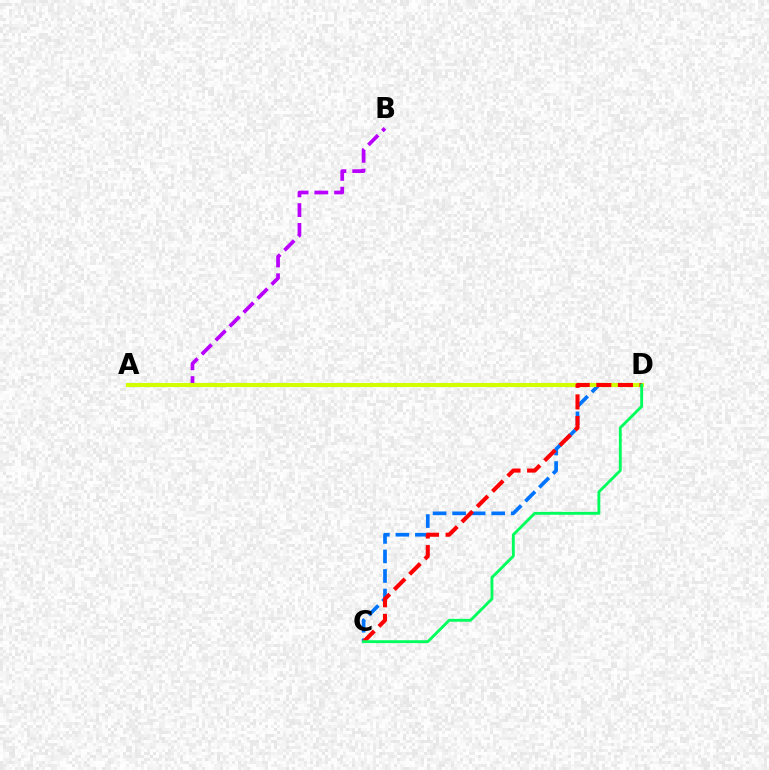{('C', 'D'): [{'color': '#0074ff', 'line_style': 'dashed', 'thickness': 2.65}, {'color': '#ff0000', 'line_style': 'dashed', 'thickness': 2.94}, {'color': '#00ff5c', 'line_style': 'solid', 'thickness': 2.05}], ('A', 'B'): [{'color': '#b900ff', 'line_style': 'dashed', 'thickness': 2.68}], ('A', 'D'): [{'color': '#d1ff00', 'line_style': 'solid', 'thickness': 2.98}]}